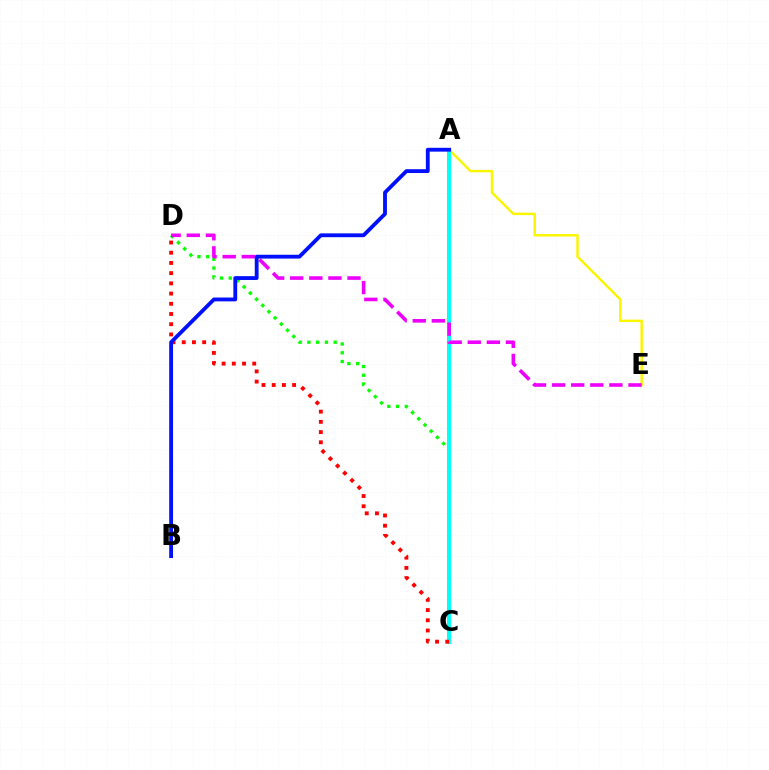{('C', 'D'): [{'color': '#08ff00', 'line_style': 'dotted', 'thickness': 2.38}, {'color': '#ff0000', 'line_style': 'dotted', 'thickness': 2.77}], ('A', 'E'): [{'color': '#fcf500', 'line_style': 'solid', 'thickness': 1.76}], ('A', 'C'): [{'color': '#00fff6', 'line_style': 'solid', 'thickness': 2.9}], ('D', 'E'): [{'color': '#ee00ff', 'line_style': 'dashed', 'thickness': 2.59}], ('A', 'B'): [{'color': '#0010ff', 'line_style': 'solid', 'thickness': 2.75}]}